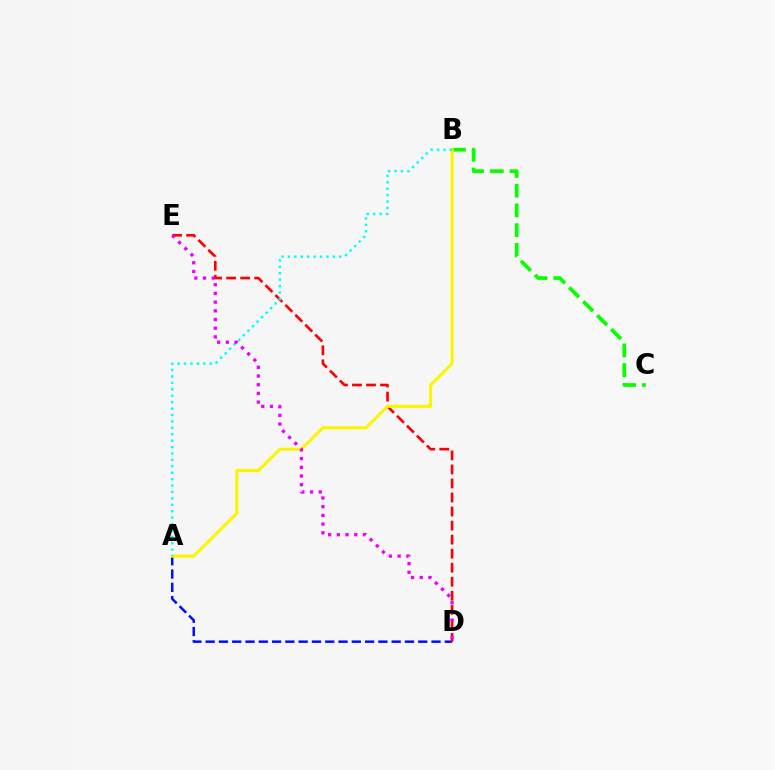{('B', 'C'): [{'color': '#08ff00', 'line_style': 'dashed', 'thickness': 2.68}], ('A', 'D'): [{'color': '#0010ff', 'line_style': 'dashed', 'thickness': 1.8}], ('D', 'E'): [{'color': '#ff0000', 'line_style': 'dashed', 'thickness': 1.91}, {'color': '#ee00ff', 'line_style': 'dotted', 'thickness': 2.36}], ('A', 'B'): [{'color': '#fcf500', 'line_style': 'solid', 'thickness': 2.21}, {'color': '#00fff6', 'line_style': 'dotted', 'thickness': 1.74}]}